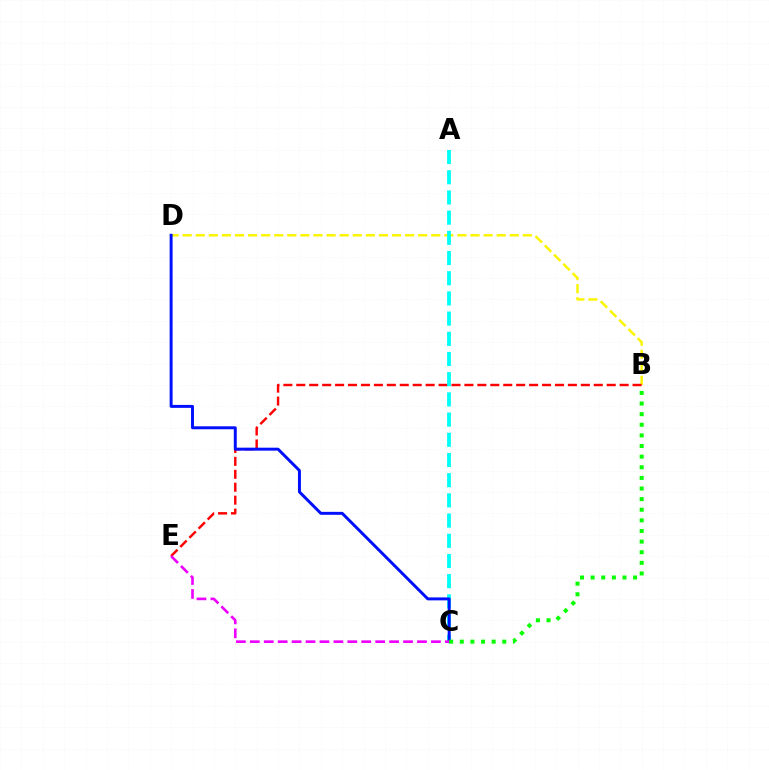{('B', 'D'): [{'color': '#fcf500', 'line_style': 'dashed', 'thickness': 1.78}], ('B', 'E'): [{'color': '#ff0000', 'line_style': 'dashed', 'thickness': 1.76}], ('A', 'C'): [{'color': '#00fff6', 'line_style': 'dashed', 'thickness': 2.74}], ('C', 'D'): [{'color': '#0010ff', 'line_style': 'solid', 'thickness': 2.13}], ('C', 'E'): [{'color': '#ee00ff', 'line_style': 'dashed', 'thickness': 1.89}], ('B', 'C'): [{'color': '#08ff00', 'line_style': 'dotted', 'thickness': 2.89}]}